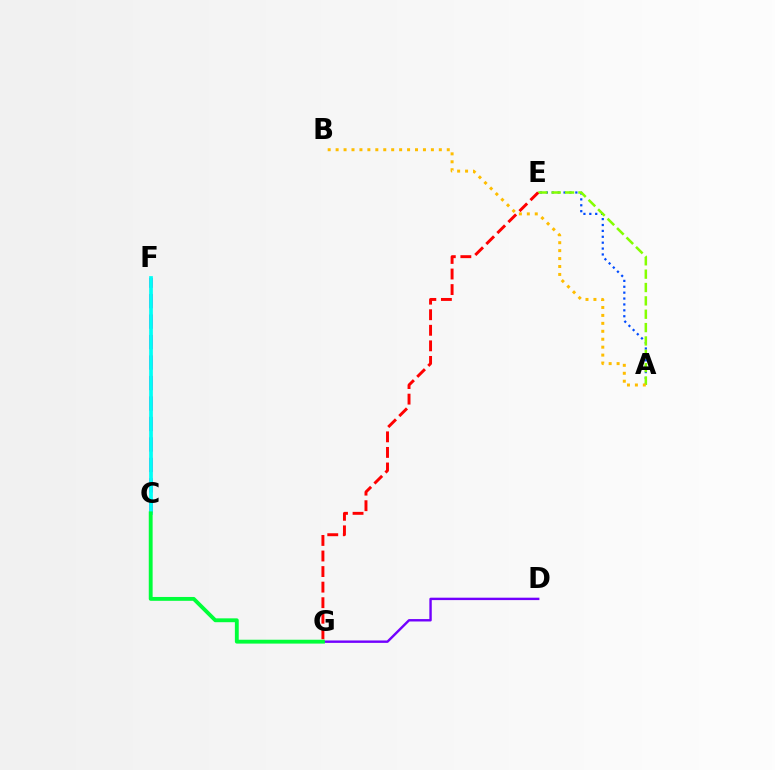{('A', 'E'): [{'color': '#004bff', 'line_style': 'dotted', 'thickness': 1.6}, {'color': '#84ff00', 'line_style': 'dashed', 'thickness': 1.81}], ('C', 'F'): [{'color': '#ff00cf', 'line_style': 'dashed', 'thickness': 2.78}, {'color': '#00fff6', 'line_style': 'solid', 'thickness': 2.69}], ('D', 'G'): [{'color': '#7200ff', 'line_style': 'solid', 'thickness': 1.73}], ('A', 'B'): [{'color': '#ffbd00', 'line_style': 'dotted', 'thickness': 2.16}], ('E', 'G'): [{'color': '#ff0000', 'line_style': 'dashed', 'thickness': 2.11}], ('C', 'G'): [{'color': '#00ff39', 'line_style': 'solid', 'thickness': 2.78}]}